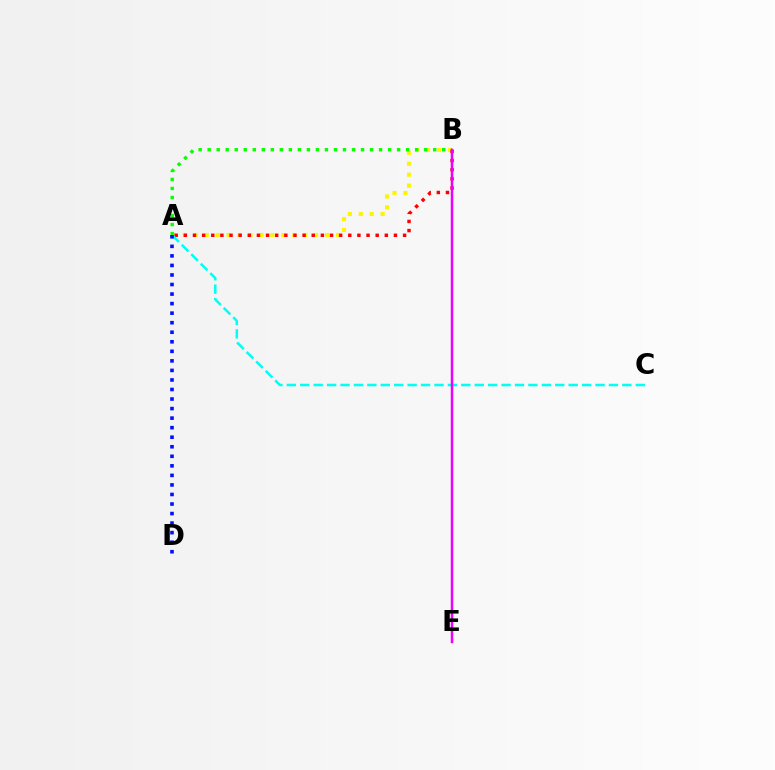{('A', 'B'): [{'color': '#fcf500', 'line_style': 'dotted', 'thickness': 2.97}, {'color': '#08ff00', 'line_style': 'dotted', 'thickness': 2.45}, {'color': '#ff0000', 'line_style': 'dotted', 'thickness': 2.48}], ('A', 'C'): [{'color': '#00fff6', 'line_style': 'dashed', 'thickness': 1.82}], ('A', 'D'): [{'color': '#0010ff', 'line_style': 'dotted', 'thickness': 2.59}], ('B', 'E'): [{'color': '#ee00ff', 'line_style': 'solid', 'thickness': 1.8}]}